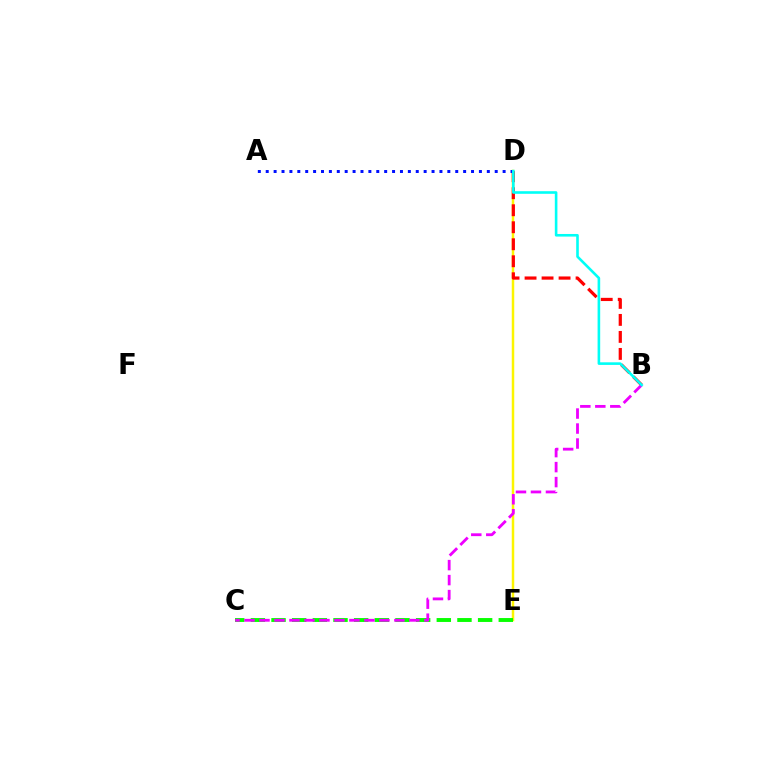{('D', 'E'): [{'color': '#fcf500', 'line_style': 'solid', 'thickness': 1.79}], ('B', 'D'): [{'color': '#ff0000', 'line_style': 'dashed', 'thickness': 2.31}, {'color': '#00fff6', 'line_style': 'solid', 'thickness': 1.88}], ('C', 'E'): [{'color': '#08ff00', 'line_style': 'dashed', 'thickness': 2.81}], ('A', 'D'): [{'color': '#0010ff', 'line_style': 'dotted', 'thickness': 2.15}], ('B', 'C'): [{'color': '#ee00ff', 'line_style': 'dashed', 'thickness': 2.04}]}